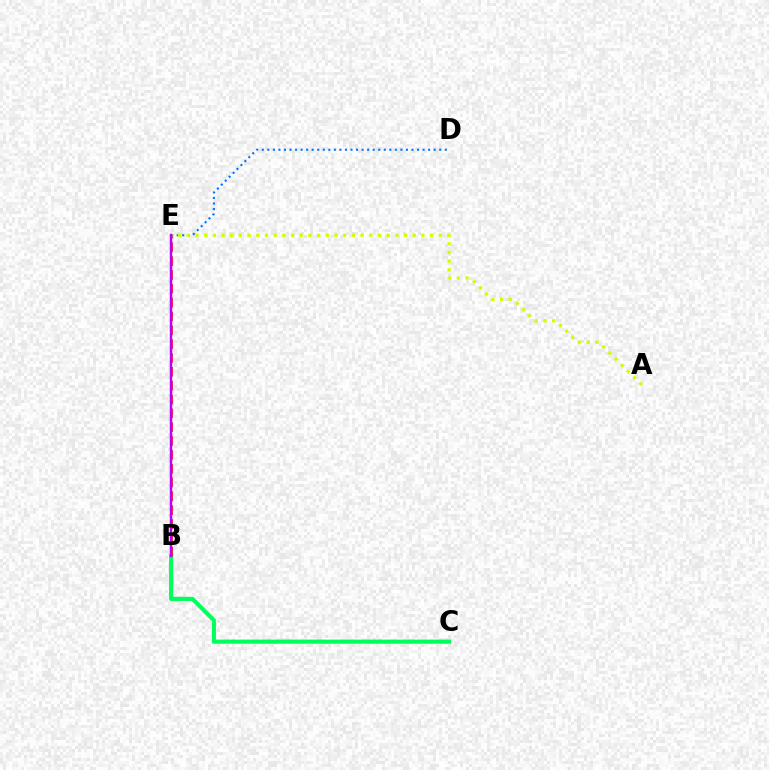{('B', 'C'): [{'color': '#00ff5c', 'line_style': 'solid', 'thickness': 2.97}], ('D', 'E'): [{'color': '#0074ff', 'line_style': 'dotted', 'thickness': 1.51}], ('B', 'E'): [{'color': '#ff0000', 'line_style': 'dashed', 'thickness': 1.88}, {'color': '#b900ff', 'line_style': 'solid', 'thickness': 1.76}], ('A', 'E'): [{'color': '#d1ff00', 'line_style': 'dotted', 'thickness': 2.36}]}